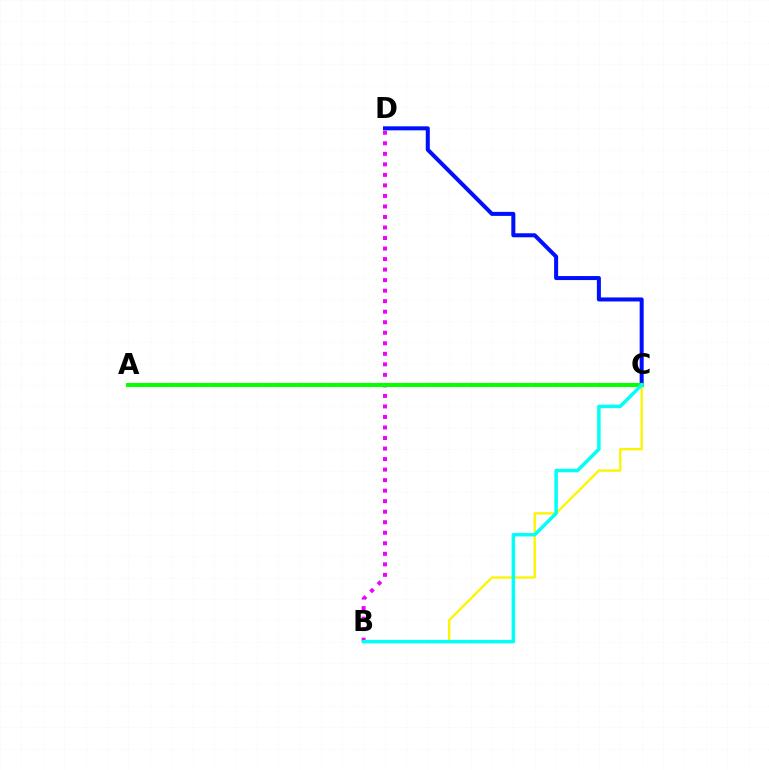{('A', 'C'): [{'color': '#ff0000', 'line_style': 'dotted', 'thickness': 2.72}, {'color': '#08ff00', 'line_style': 'solid', 'thickness': 2.91}], ('B', 'C'): [{'color': '#fcf500', 'line_style': 'solid', 'thickness': 1.69}, {'color': '#00fff6', 'line_style': 'solid', 'thickness': 2.51}], ('B', 'D'): [{'color': '#ee00ff', 'line_style': 'dotted', 'thickness': 2.86}], ('C', 'D'): [{'color': '#0010ff', 'line_style': 'solid', 'thickness': 2.9}]}